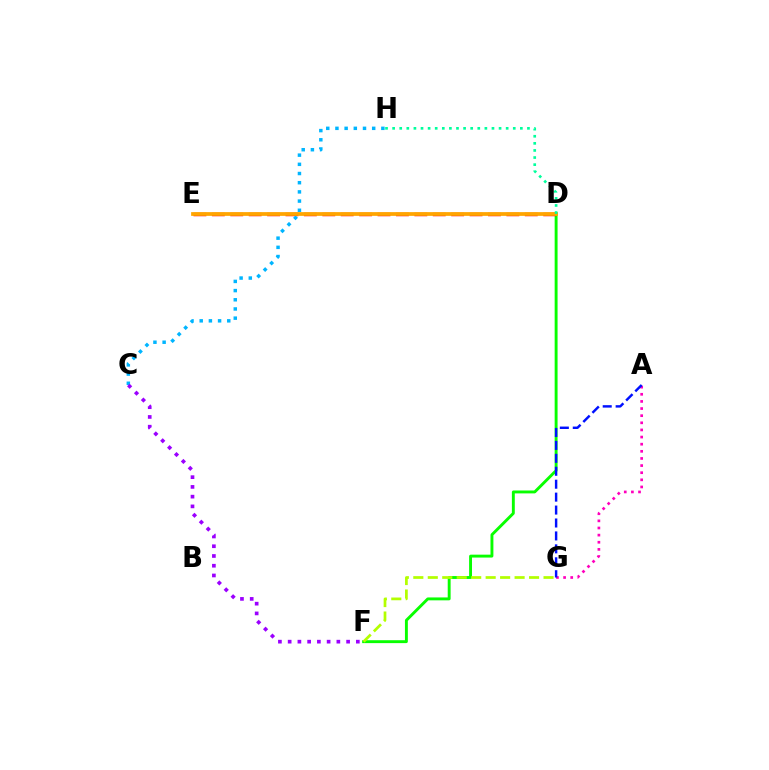{('D', 'F'): [{'color': '#08ff00', 'line_style': 'solid', 'thickness': 2.09}], ('D', 'E'): [{'color': '#ff0000', 'line_style': 'dashed', 'thickness': 2.5}, {'color': '#ffa500', 'line_style': 'solid', 'thickness': 2.7}], ('C', 'H'): [{'color': '#00b5ff', 'line_style': 'dotted', 'thickness': 2.5}], ('A', 'G'): [{'color': '#ff00bd', 'line_style': 'dotted', 'thickness': 1.94}, {'color': '#0010ff', 'line_style': 'dashed', 'thickness': 1.76}], ('F', 'G'): [{'color': '#b3ff00', 'line_style': 'dashed', 'thickness': 1.97}], ('D', 'H'): [{'color': '#00ff9d', 'line_style': 'dotted', 'thickness': 1.93}], ('C', 'F'): [{'color': '#9b00ff', 'line_style': 'dotted', 'thickness': 2.65}]}